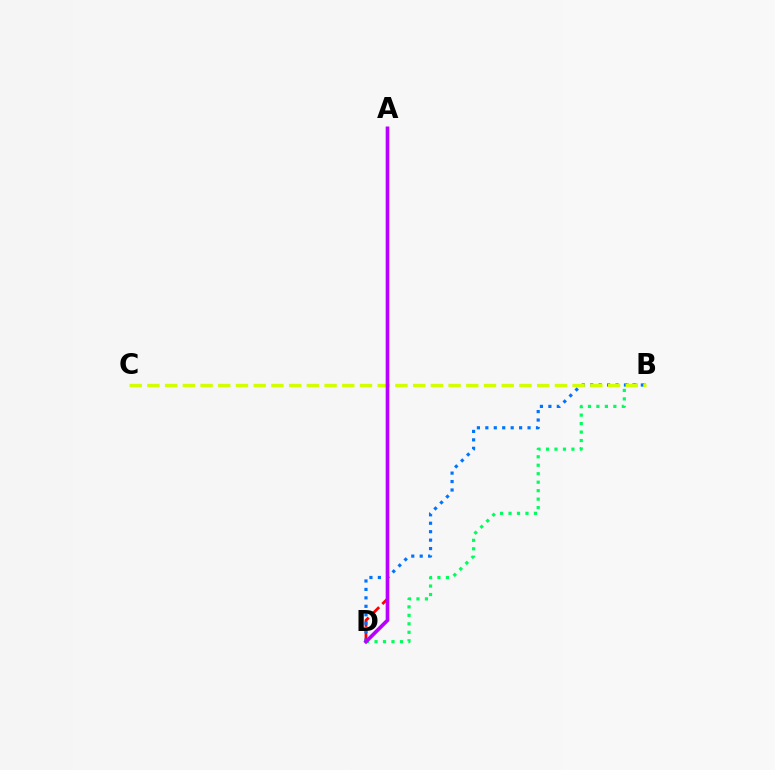{('A', 'D'): [{'color': '#ff0000', 'line_style': 'dashed', 'thickness': 2.01}, {'color': '#b900ff', 'line_style': 'solid', 'thickness': 2.63}], ('B', 'D'): [{'color': '#00ff5c', 'line_style': 'dotted', 'thickness': 2.3}, {'color': '#0074ff', 'line_style': 'dotted', 'thickness': 2.29}], ('B', 'C'): [{'color': '#d1ff00', 'line_style': 'dashed', 'thickness': 2.41}]}